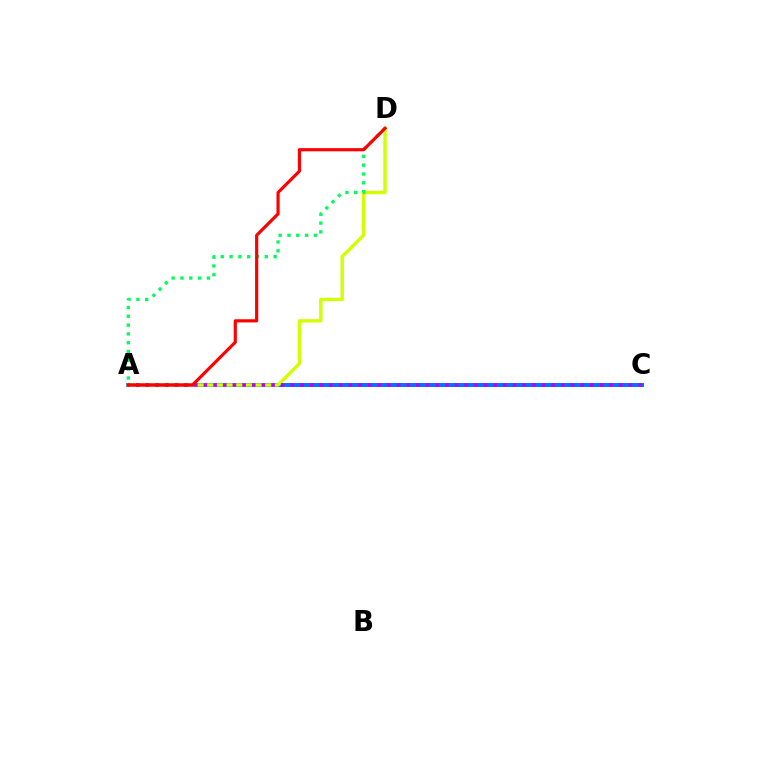{('A', 'C'): [{'color': '#0074ff', 'line_style': 'solid', 'thickness': 2.86}, {'color': '#b900ff', 'line_style': 'dotted', 'thickness': 2.62}], ('A', 'D'): [{'color': '#d1ff00', 'line_style': 'solid', 'thickness': 2.44}, {'color': '#00ff5c', 'line_style': 'dotted', 'thickness': 2.39}, {'color': '#ff0000', 'line_style': 'solid', 'thickness': 2.28}]}